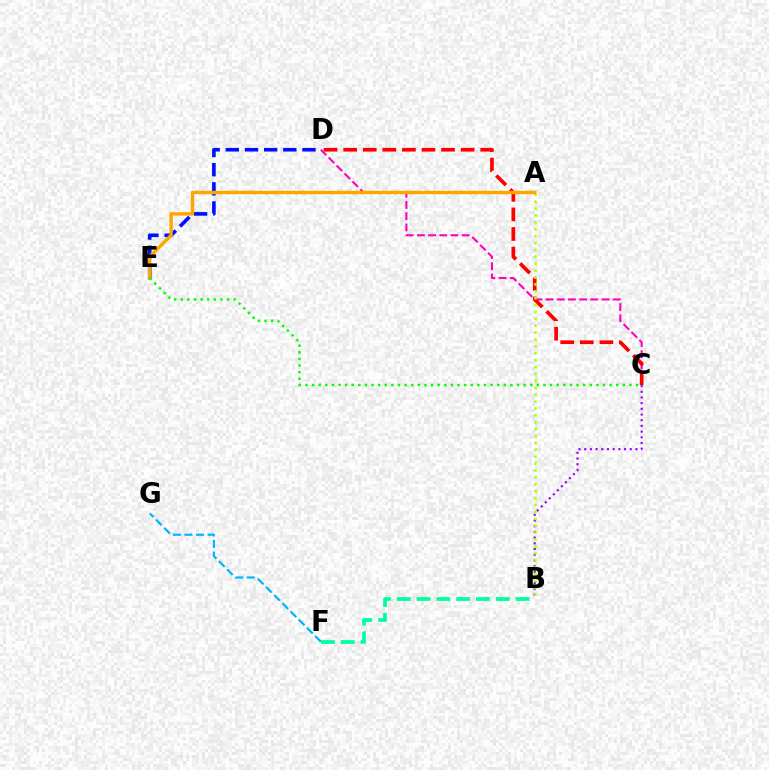{('C', 'D'): [{'color': '#ff00bd', 'line_style': 'dashed', 'thickness': 1.52}, {'color': '#ff0000', 'line_style': 'dashed', 'thickness': 2.66}], ('B', 'C'): [{'color': '#9b00ff', 'line_style': 'dotted', 'thickness': 1.55}], ('F', 'G'): [{'color': '#00b5ff', 'line_style': 'dashed', 'thickness': 1.57}], ('D', 'E'): [{'color': '#0010ff', 'line_style': 'dashed', 'thickness': 2.6}], ('B', 'F'): [{'color': '#00ff9d', 'line_style': 'dashed', 'thickness': 2.69}], ('A', 'B'): [{'color': '#b3ff00', 'line_style': 'dotted', 'thickness': 1.87}], ('A', 'E'): [{'color': '#ffa500', 'line_style': 'solid', 'thickness': 2.45}], ('C', 'E'): [{'color': '#08ff00', 'line_style': 'dotted', 'thickness': 1.8}]}